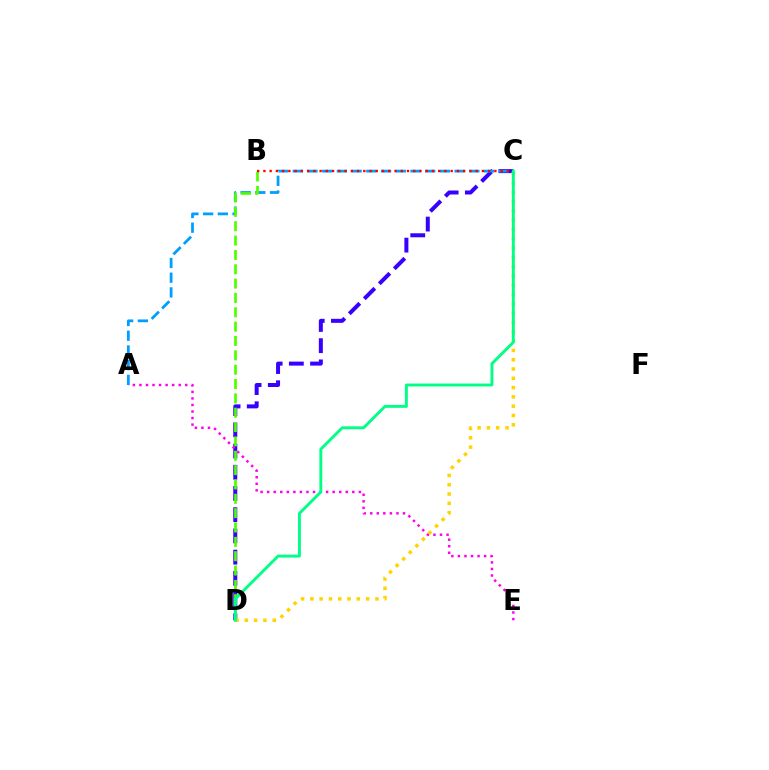{('C', 'D'): [{'color': '#3700ff', 'line_style': 'dashed', 'thickness': 2.88}, {'color': '#ffd500', 'line_style': 'dotted', 'thickness': 2.53}, {'color': '#00ff86', 'line_style': 'solid', 'thickness': 2.1}], ('A', 'C'): [{'color': '#009eff', 'line_style': 'dashed', 'thickness': 2.0}], ('A', 'E'): [{'color': '#ff00ed', 'line_style': 'dotted', 'thickness': 1.78}], ('B', 'D'): [{'color': '#4fff00', 'line_style': 'dashed', 'thickness': 1.95}], ('B', 'C'): [{'color': '#ff0000', 'line_style': 'dotted', 'thickness': 1.7}]}